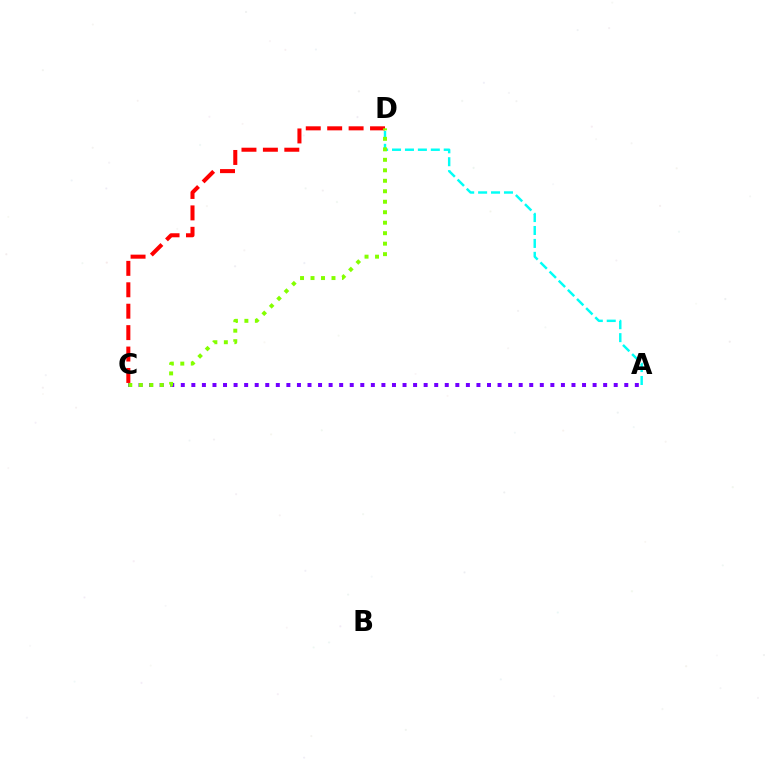{('A', 'C'): [{'color': '#7200ff', 'line_style': 'dotted', 'thickness': 2.87}], ('A', 'D'): [{'color': '#00fff6', 'line_style': 'dashed', 'thickness': 1.76}], ('C', 'D'): [{'color': '#ff0000', 'line_style': 'dashed', 'thickness': 2.91}, {'color': '#84ff00', 'line_style': 'dotted', 'thickness': 2.85}]}